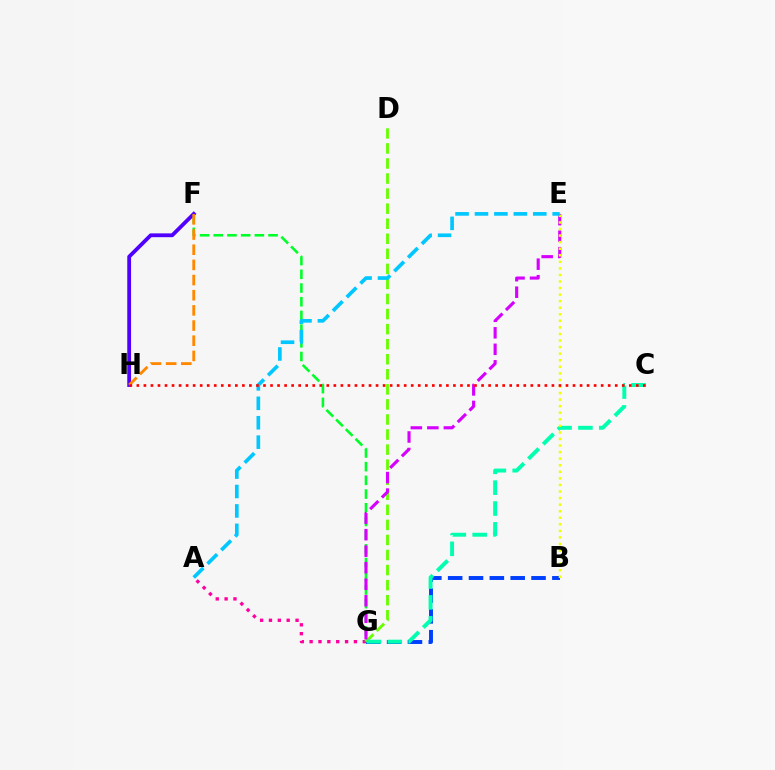{('B', 'G'): [{'color': '#003fff', 'line_style': 'dashed', 'thickness': 2.83}], ('A', 'G'): [{'color': '#ff00a0', 'line_style': 'dotted', 'thickness': 2.41}], ('F', 'G'): [{'color': '#00ff27', 'line_style': 'dashed', 'thickness': 1.86}], ('F', 'H'): [{'color': '#4f00ff', 'line_style': 'solid', 'thickness': 2.74}, {'color': '#ff8800', 'line_style': 'dashed', 'thickness': 2.06}], ('D', 'G'): [{'color': '#66ff00', 'line_style': 'dashed', 'thickness': 2.05}], ('E', 'G'): [{'color': '#d600ff', 'line_style': 'dashed', 'thickness': 2.24}], ('C', 'G'): [{'color': '#00ffaf', 'line_style': 'dashed', 'thickness': 2.83}], ('B', 'E'): [{'color': '#eeff00', 'line_style': 'dotted', 'thickness': 1.78}], ('A', 'E'): [{'color': '#00c7ff', 'line_style': 'dashed', 'thickness': 2.64}], ('C', 'H'): [{'color': '#ff0000', 'line_style': 'dotted', 'thickness': 1.91}]}